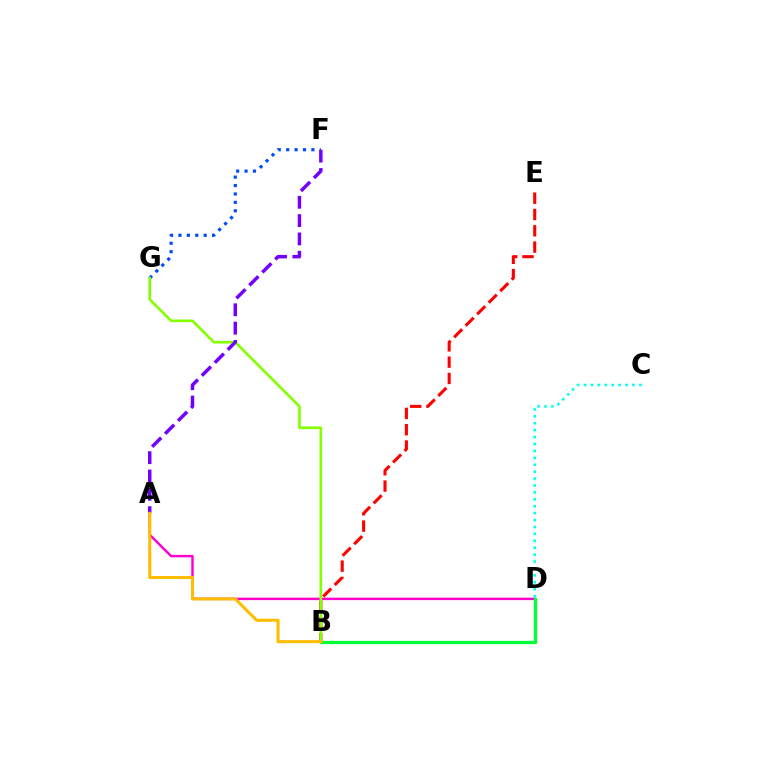{('A', 'D'): [{'color': '#ff00cf', 'line_style': 'solid', 'thickness': 1.76}], ('F', 'G'): [{'color': '#004bff', 'line_style': 'dotted', 'thickness': 2.29}], ('B', 'E'): [{'color': '#ff0000', 'line_style': 'dashed', 'thickness': 2.21}], ('C', 'D'): [{'color': '#00fff6', 'line_style': 'dotted', 'thickness': 1.88}], ('B', 'G'): [{'color': '#84ff00', 'line_style': 'solid', 'thickness': 1.9}], ('A', 'F'): [{'color': '#7200ff', 'line_style': 'dashed', 'thickness': 2.49}], ('B', 'D'): [{'color': '#00ff39', 'line_style': 'solid', 'thickness': 2.37}], ('A', 'B'): [{'color': '#ffbd00', 'line_style': 'solid', 'thickness': 2.19}]}